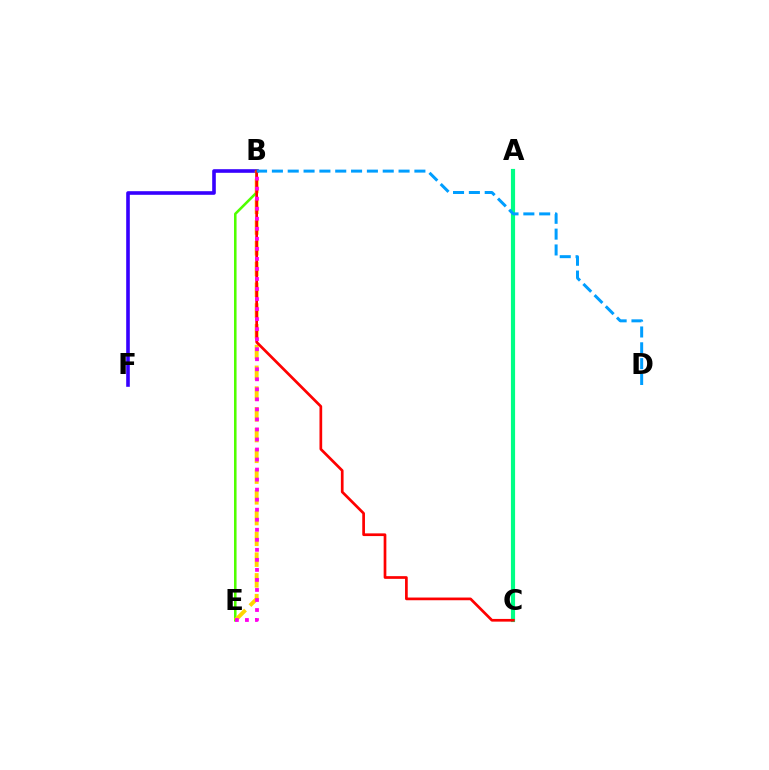{('A', 'C'): [{'color': '#00ff86', 'line_style': 'solid', 'thickness': 3.0}], ('B', 'F'): [{'color': '#3700ff', 'line_style': 'solid', 'thickness': 2.6}], ('B', 'E'): [{'color': '#4fff00', 'line_style': 'solid', 'thickness': 1.85}, {'color': '#ffd500', 'line_style': 'dashed', 'thickness': 2.82}, {'color': '#ff00ed', 'line_style': 'dotted', 'thickness': 2.73}], ('B', 'C'): [{'color': '#ff0000', 'line_style': 'solid', 'thickness': 1.95}], ('B', 'D'): [{'color': '#009eff', 'line_style': 'dashed', 'thickness': 2.15}]}